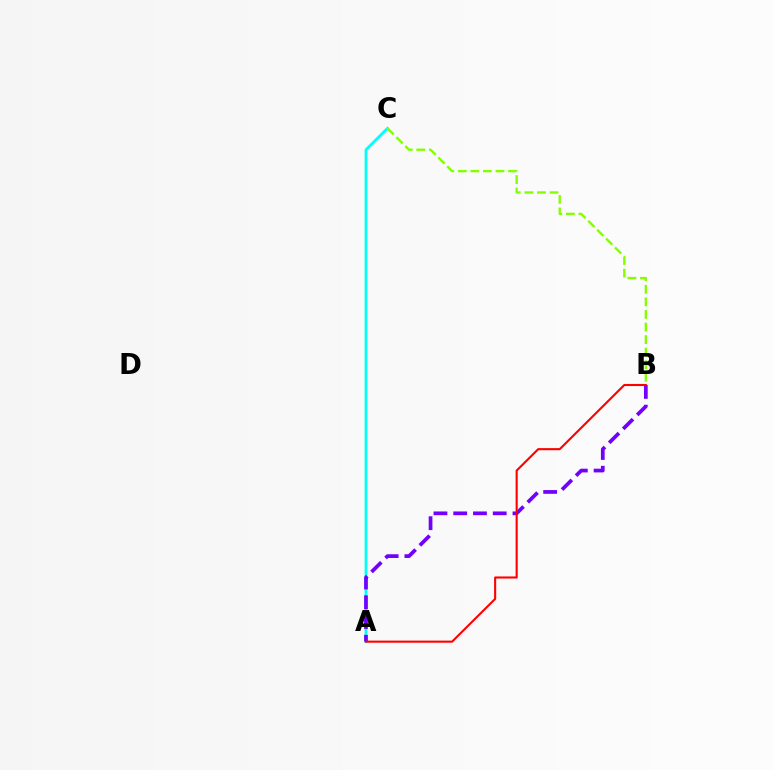{('A', 'C'): [{'color': '#00fff6', 'line_style': 'solid', 'thickness': 1.97}], ('B', 'C'): [{'color': '#84ff00', 'line_style': 'dashed', 'thickness': 1.71}], ('A', 'B'): [{'color': '#7200ff', 'line_style': 'dashed', 'thickness': 2.68}, {'color': '#ff0000', 'line_style': 'solid', 'thickness': 1.51}]}